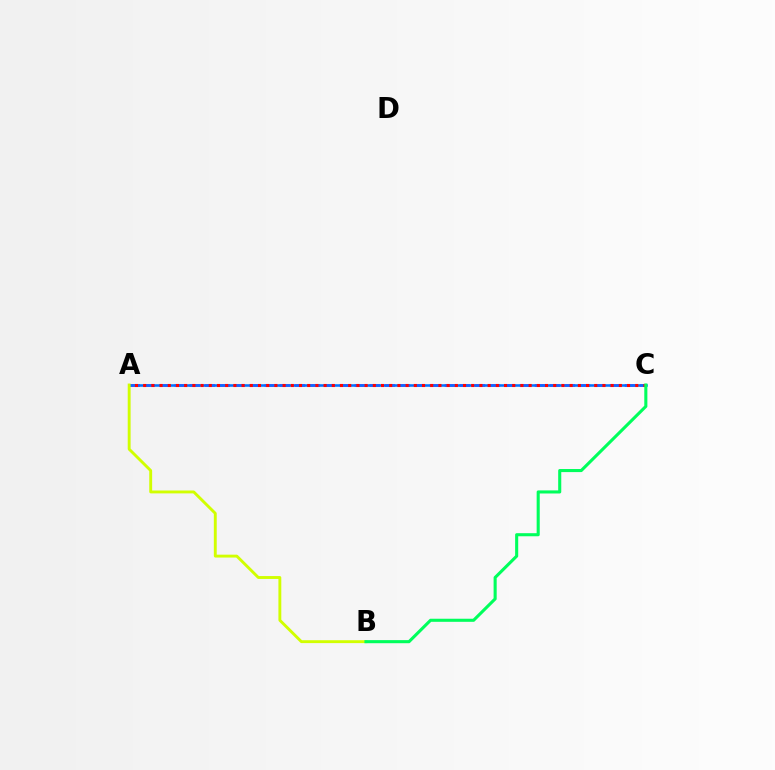{('A', 'C'): [{'color': '#b900ff', 'line_style': 'dashed', 'thickness': 2.04}, {'color': '#0074ff', 'line_style': 'solid', 'thickness': 1.84}, {'color': '#ff0000', 'line_style': 'dotted', 'thickness': 2.23}], ('A', 'B'): [{'color': '#d1ff00', 'line_style': 'solid', 'thickness': 2.08}], ('B', 'C'): [{'color': '#00ff5c', 'line_style': 'solid', 'thickness': 2.22}]}